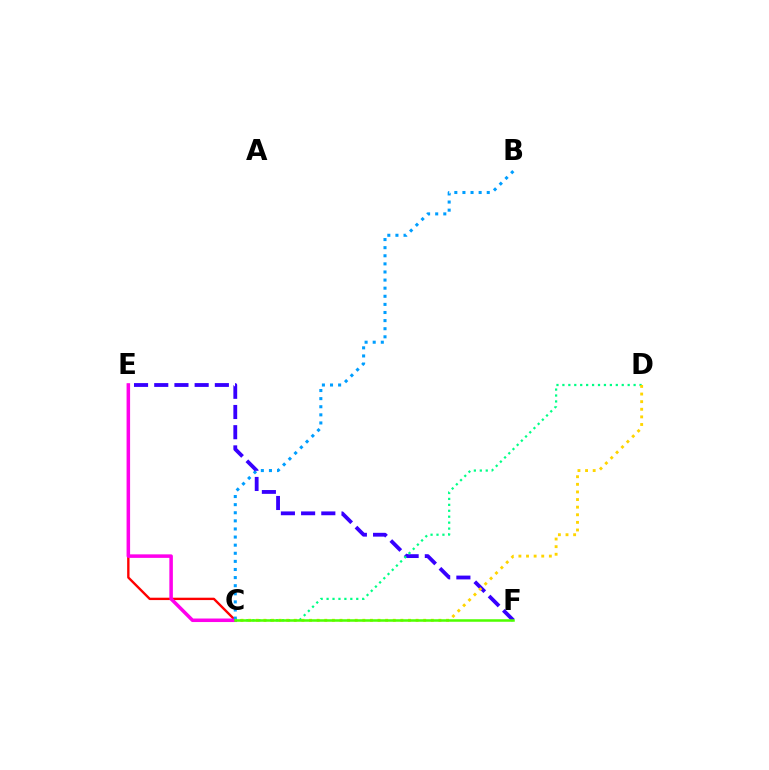{('C', 'E'): [{'color': '#ff0000', 'line_style': 'solid', 'thickness': 1.71}, {'color': '#ff00ed', 'line_style': 'solid', 'thickness': 2.54}], ('B', 'C'): [{'color': '#009eff', 'line_style': 'dotted', 'thickness': 2.2}], ('E', 'F'): [{'color': '#3700ff', 'line_style': 'dashed', 'thickness': 2.74}], ('C', 'D'): [{'color': '#00ff86', 'line_style': 'dotted', 'thickness': 1.61}, {'color': '#ffd500', 'line_style': 'dotted', 'thickness': 2.07}], ('C', 'F'): [{'color': '#4fff00', 'line_style': 'solid', 'thickness': 1.82}]}